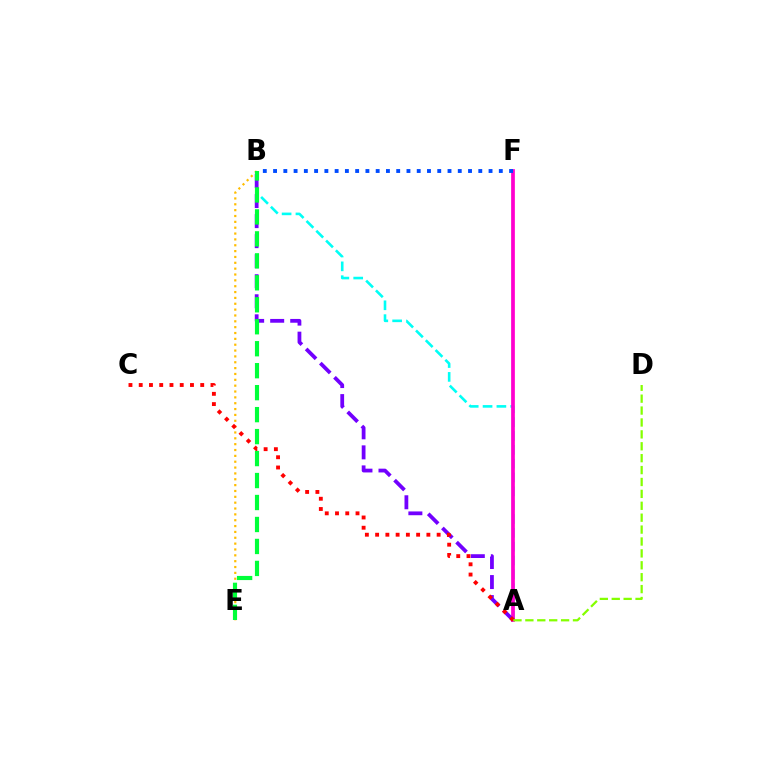{('A', 'B'): [{'color': '#00fff6', 'line_style': 'dashed', 'thickness': 1.88}, {'color': '#7200ff', 'line_style': 'dashed', 'thickness': 2.72}], ('A', 'F'): [{'color': '#ff00cf', 'line_style': 'solid', 'thickness': 2.68}], ('B', 'E'): [{'color': '#ffbd00', 'line_style': 'dotted', 'thickness': 1.59}, {'color': '#00ff39', 'line_style': 'dashed', 'thickness': 2.98}], ('A', 'C'): [{'color': '#ff0000', 'line_style': 'dotted', 'thickness': 2.79}], ('A', 'D'): [{'color': '#84ff00', 'line_style': 'dashed', 'thickness': 1.62}], ('B', 'F'): [{'color': '#004bff', 'line_style': 'dotted', 'thickness': 2.79}]}